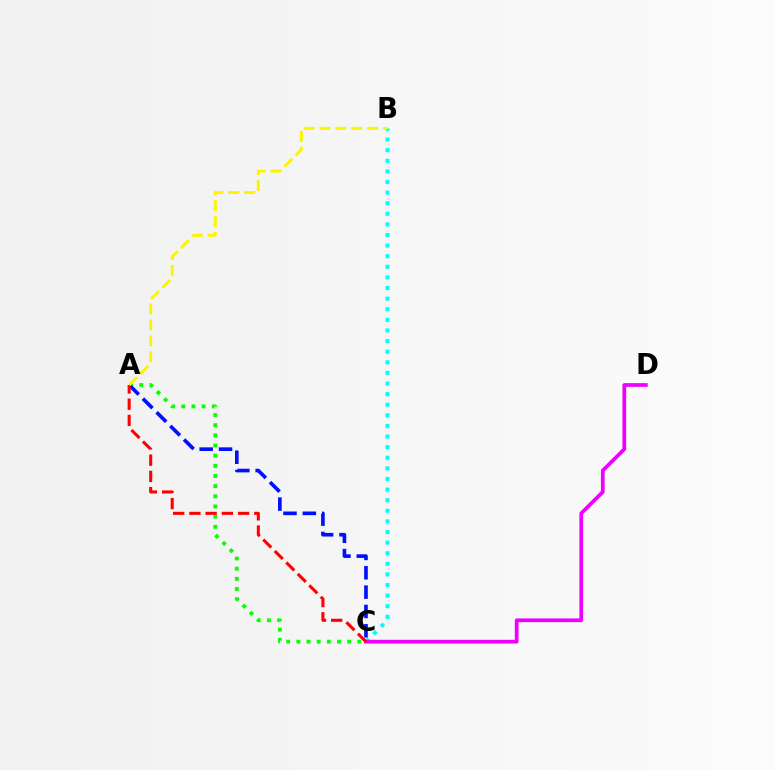{('B', 'C'): [{'color': '#00fff6', 'line_style': 'dotted', 'thickness': 2.88}], ('A', 'C'): [{'color': '#08ff00', 'line_style': 'dotted', 'thickness': 2.76}, {'color': '#0010ff', 'line_style': 'dashed', 'thickness': 2.63}, {'color': '#ff0000', 'line_style': 'dashed', 'thickness': 2.2}], ('C', 'D'): [{'color': '#ee00ff', 'line_style': 'solid', 'thickness': 2.68}], ('A', 'B'): [{'color': '#fcf500', 'line_style': 'dashed', 'thickness': 2.16}]}